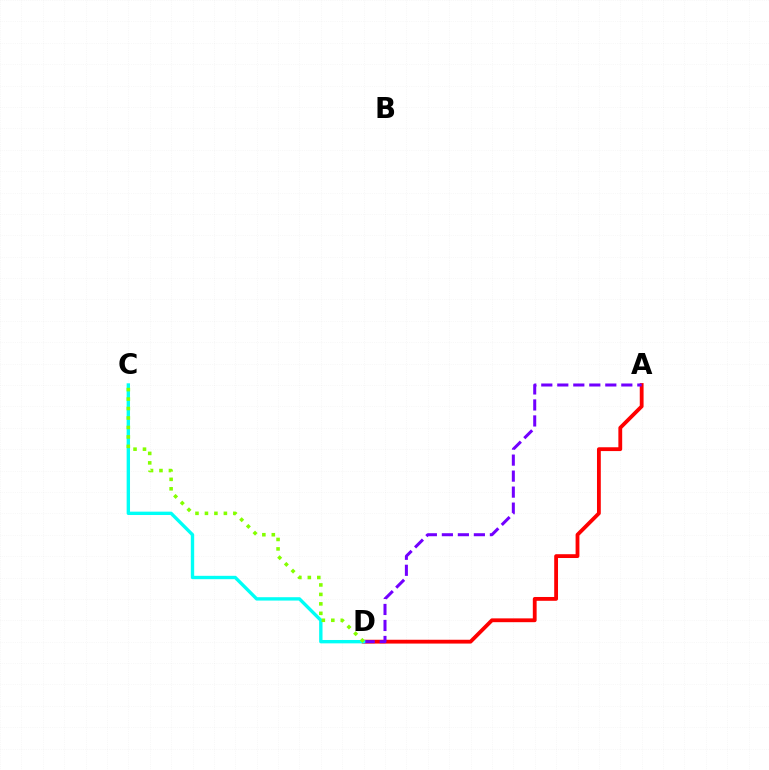{('A', 'D'): [{'color': '#ff0000', 'line_style': 'solid', 'thickness': 2.75}, {'color': '#7200ff', 'line_style': 'dashed', 'thickness': 2.17}], ('C', 'D'): [{'color': '#00fff6', 'line_style': 'solid', 'thickness': 2.42}, {'color': '#84ff00', 'line_style': 'dotted', 'thickness': 2.57}]}